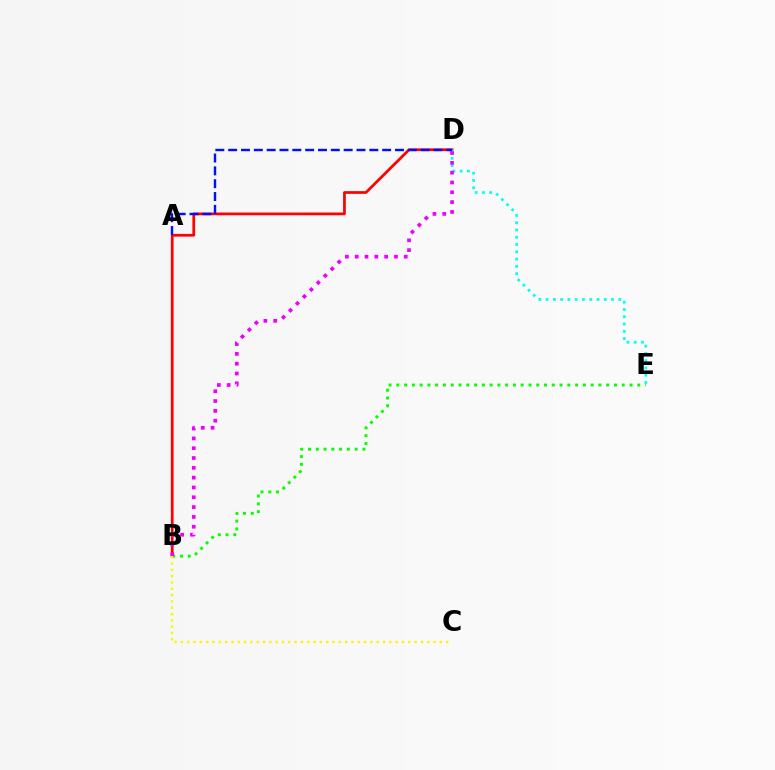{('B', 'D'): [{'color': '#ff0000', 'line_style': 'solid', 'thickness': 1.96}, {'color': '#ee00ff', 'line_style': 'dotted', 'thickness': 2.67}], ('D', 'E'): [{'color': '#00fff6', 'line_style': 'dotted', 'thickness': 1.98}], ('B', 'E'): [{'color': '#08ff00', 'line_style': 'dotted', 'thickness': 2.11}], ('A', 'D'): [{'color': '#0010ff', 'line_style': 'dashed', 'thickness': 1.74}], ('B', 'C'): [{'color': '#fcf500', 'line_style': 'dotted', 'thickness': 1.72}]}